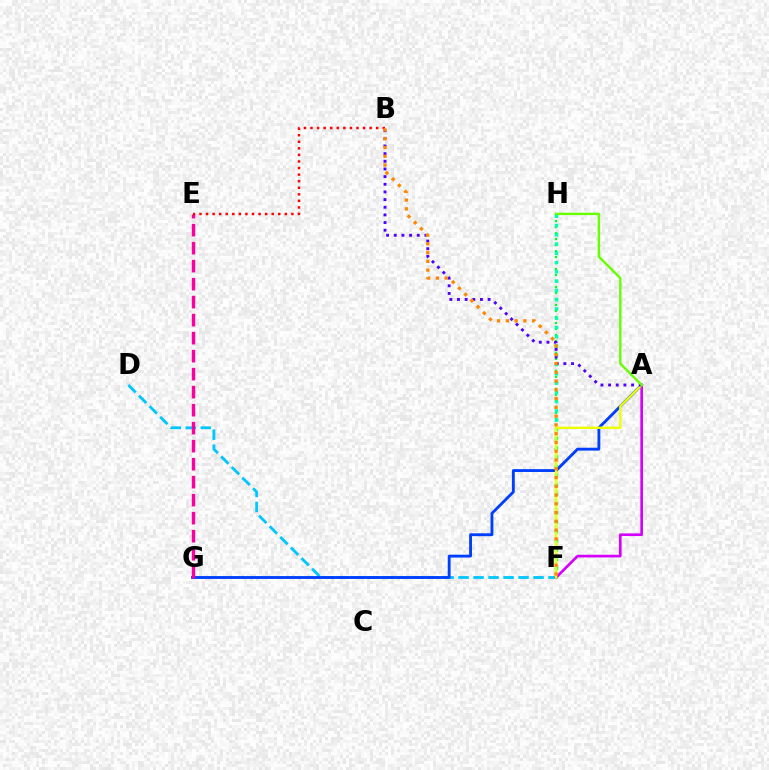{('F', 'H'): [{'color': '#00ff27', 'line_style': 'dotted', 'thickness': 1.63}, {'color': '#00ffaf', 'line_style': 'dotted', 'thickness': 2.52}], ('D', 'F'): [{'color': '#00c7ff', 'line_style': 'dashed', 'thickness': 2.04}], ('A', 'G'): [{'color': '#003fff', 'line_style': 'solid', 'thickness': 2.06}], ('E', 'G'): [{'color': '#ff00a0', 'line_style': 'dashed', 'thickness': 2.45}], ('A', 'F'): [{'color': '#d600ff', 'line_style': 'solid', 'thickness': 1.92}, {'color': '#eeff00', 'line_style': 'solid', 'thickness': 1.72}], ('A', 'B'): [{'color': '#4f00ff', 'line_style': 'dotted', 'thickness': 2.08}], ('B', 'E'): [{'color': '#ff0000', 'line_style': 'dotted', 'thickness': 1.78}], ('B', 'F'): [{'color': '#ff8800', 'line_style': 'dotted', 'thickness': 2.38}], ('A', 'H'): [{'color': '#66ff00', 'line_style': 'solid', 'thickness': 1.72}]}